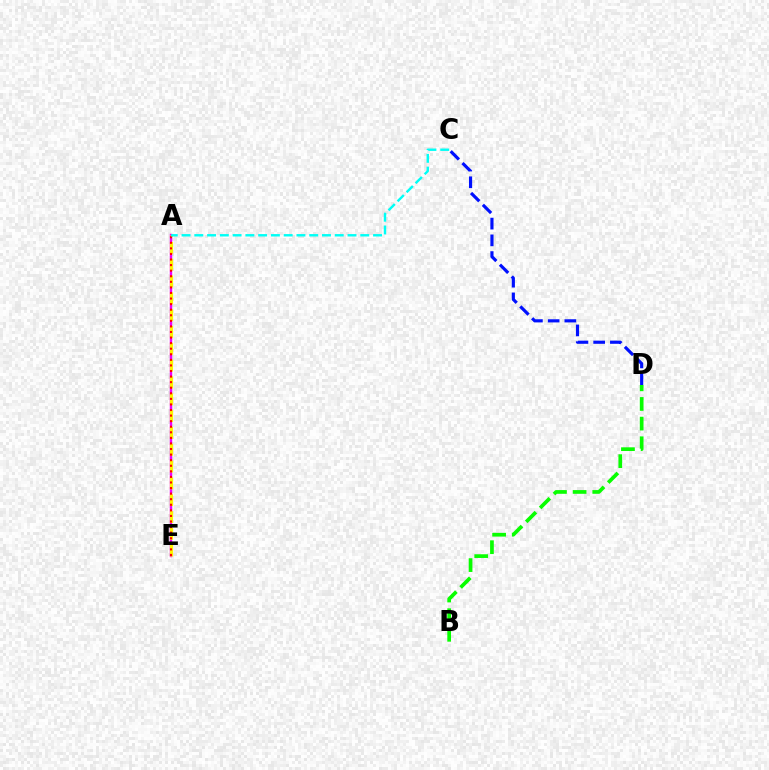{('B', 'D'): [{'color': '#08ff00', 'line_style': 'dashed', 'thickness': 2.67}], ('A', 'E'): [{'color': '#ee00ff', 'line_style': 'solid', 'thickness': 1.75}, {'color': '#fcf500', 'line_style': 'dashed', 'thickness': 2.29}, {'color': '#ff0000', 'line_style': 'dotted', 'thickness': 1.51}], ('A', 'C'): [{'color': '#00fff6', 'line_style': 'dashed', 'thickness': 1.73}], ('C', 'D'): [{'color': '#0010ff', 'line_style': 'dashed', 'thickness': 2.27}]}